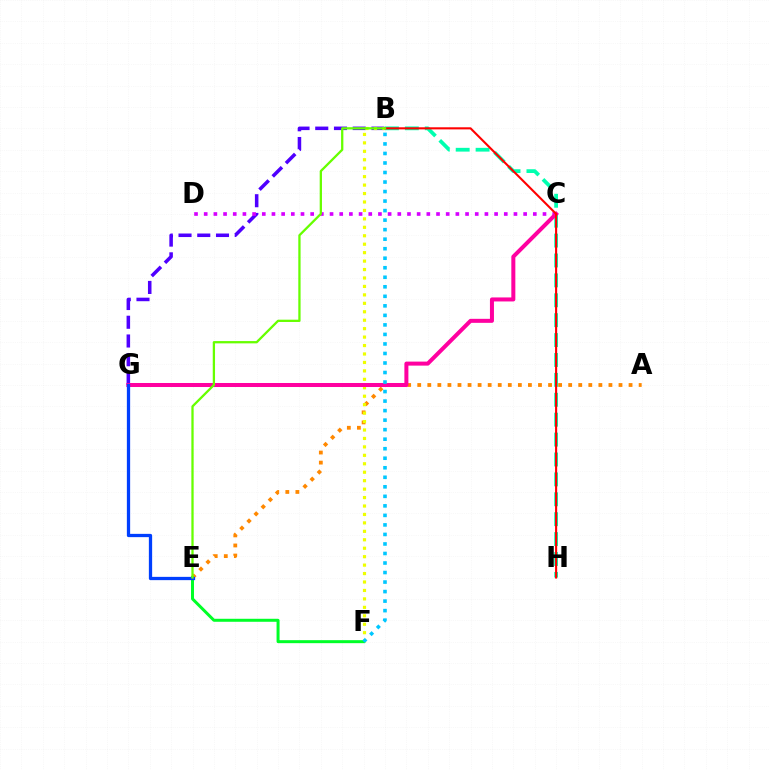{('A', 'E'): [{'color': '#ff8800', 'line_style': 'dotted', 'thickness': 2.73}], ('B', 'G'): [{'color': '#4f00ff', 'line_style': 'dashed', 'thickness': 2.55}], ('B', 'F'): [{'color': '#eeff00', 'line_style': 'dotted', 'thickness': 2.29}, {'color': '#00c7ff', 'line_style': 'dotted', 'thickness': 2.59}], ('B', 'H'): [{'color': '#00ffaf', 'line_style': 'dashed', 'thickness': 2.7}, {'color': '#ff0000', 'line_style': 'solid', 'thickness': 1.51}], ('C', 'D'): [{'color': '#d600ff', 'line_style': 'dotted', 'thickness': 2.63}], ('E', 'F'): [{'color': '#00ff27', 'line_style': 'solid', 'thickness': 2.16}], ('C', 'G'): [{'color': '#ff00a0', 'line_style': 'solid', 'thickness': 2.89}], ('E', 'G'): [{'color': '#003fff', 'line_style': 'solid', 'thickness': 2.36}], ('B', 'E'): [{'color': '#66ff00', 'line_style': 'solid', 'thickness': 1.64}]}